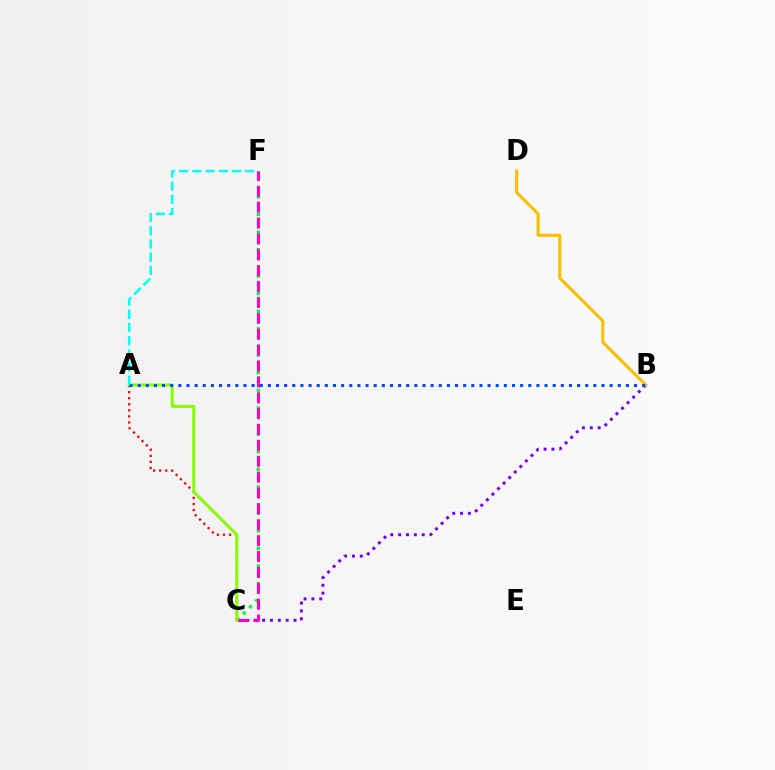{('A', 'C'): [{'color': '#ff0000', 'line_style': 'dotted', 'thickness': 1.64}, {'color': '#84ff00', 'line_style': 'solid', 'thickness': 2.12}], ('B', 'C'): [{'color': '#7200ff', 'line_style': 'dotted', 'thickness': 2.13}], ('B', 'D'): [{'color': '#ffbd00', 'line_style': 'solid', 'thickness': 2.22}], ('C', 'F'): [{'color': '#00ff39', 'line_style': 'dotted', 'thickness': 2.39}, {'color': '#ff00cf', 'line_style': 'dashed', 'thickness': 2.16}], ('A', 'B'): [{'color': '#004bff', 'line_style': 'dotted', 'thickness': 2.21}], ('A', 'F'): [{'color': '#00fff6', 'line_style': 'dashed', 'thickness': 1.8}]}